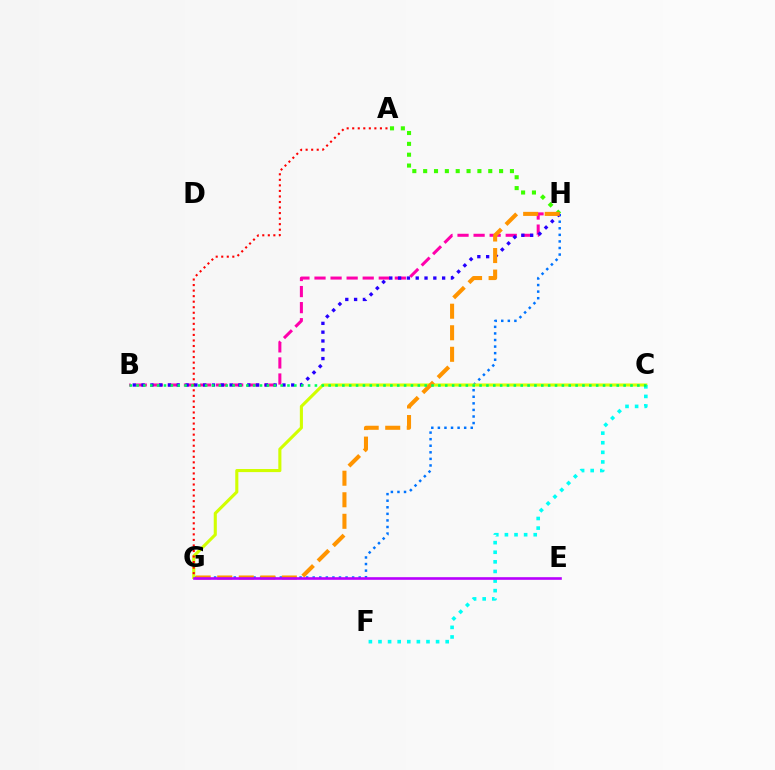{('G', 'H'): [{'color': '#0074ff', 'line_style': 'dotted', 'thickness': 1.79}, {'color': '#ff9400', 'line_style': 'dashed', 'thickness': 2.93}], ('C', 'G'): [{'color': '#d1ff00', 'line_style': 'solid', 'thickness': 2.22}], ('C', 'F'): [{'color': '#00fff6', 'line_style': 'dotted', 'thickness': 2.61}], ('B', 'H'): [{'color': '#ff00ac', 'line_style': 'dashed', 'thickness': 2.18}, {'color': '#2500ff', 'line_style': 'dotted', 'thickness': 2.39}], ('A', 'H'): [{'color': '#3dff00', 'line_style': 'dotted', 'thickness': 2.95}], ('A', 'G'): [{'color': '#ff0000', 'line_style': 'dotted', 'thickness': 1.51}], ('E', 'G'): [{'color': '#b900ff', 'line_style': 'solid', 'thickness': 1.89}], ('B', 'C'): [{'color': '#00ff5c', 'line_style': 'dotted', 'thickness': 1.86}]}